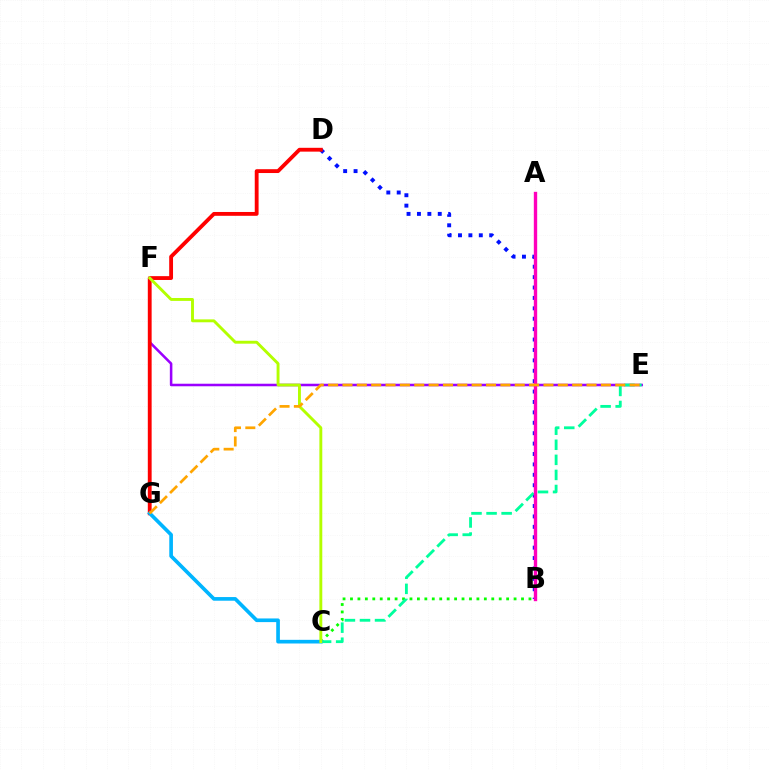{('B', 'D'): [{'color': '#0010ff', 'line_style': 'dotted', 'thickness': 2.83}], ('B', 'C'): [{'color': '#08ff00', 'line_style': 'dotted', 'thickness': 2.02}], ('E', 'F'): [{'color': '#9b00ff', 'line_style': 'solid', 'thickness': 1.83}], ('C', 'E'): [{'color': '#00ff9d', 'line_style': 'dashed', 'thickness': 2.05}], ('D', 'G'): [{'color': '#ff0000', 'line_style': 'solid', 'thickness': 2.76}], ('C', 'G'): [{'color': '#00b5ff', 'line_style': 'solid', 'thickness': 2.63}], ('A', 'B'): [{'color': '#ff00bd', 'line_style': 'solid', 'thickness': 2.42}], ('C', 'F'): [{'color': '#b3ff00', 'line_style': 'solid', 'thickness': 2.09}], ('E', 'G'): [{'color': '#ffa500', 'line_style': 'dashed', 'thickness': 1.95}]}